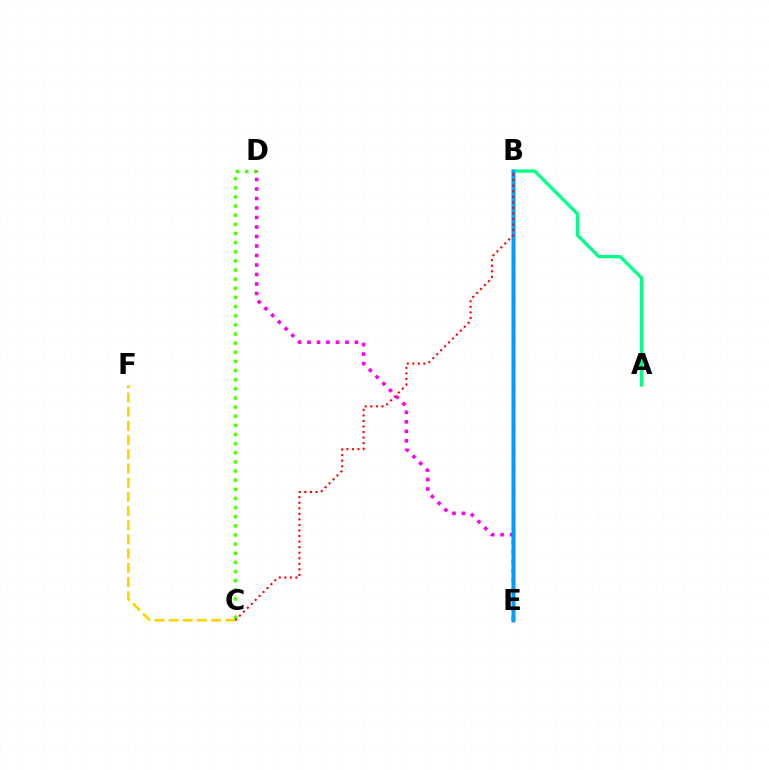{('B', 'E'): [{'color': '#3700ff', 'line_style': 'solid', 'thickness': 2.5}, {'color': '#009eff', 'line_style': 'solid', 'thickness': 2.49}], ('C', 'F'): [{'color': '#ffd500', 'line_style': 'dashed', 'thickness': 1.93}], ('A', 'B'): [{'color': '#00ff86', 'line_style': 'solid', 'thickness': 2.38}], ('C', 'D'): [{'color': '#4fff00', 'line_style': 'dotted', 'thickness': 2.48}], ('D', 'E'): [{'color': '#ff00ed', 'line_style': 'dotted', 'thickness': 2.58}], ('B', 'C'): [{'color': '#ff0000', 'line_style': 'dotted', 'thickness': 1.51}]}